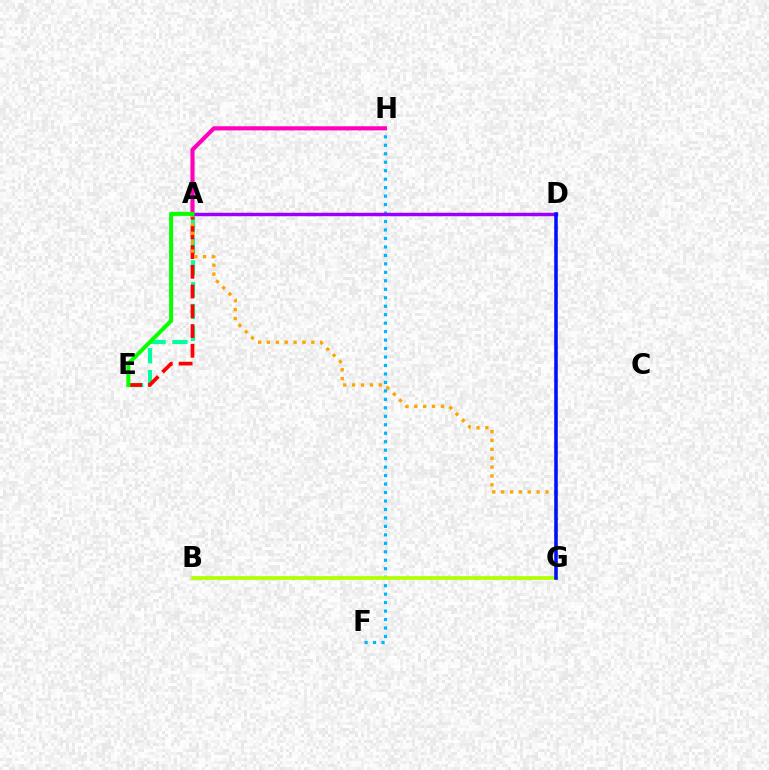{('A', 'E'): [{'color': '#00ff9d', 'line_style': 'dashed', 'thickness': 2.96}, {'color': '#ff0000', 'line_style': 'dashed', 'thickness': 2.68}, {'color': '#08ff00', 'line_style': 'solid', 'thickness': 2.9}], ('F', 'H'): [{'color': '#00b5ff', 'line_style': 'dotted', 'thickness': 2.3}], ('B', 'G'): [{'color': '#b3ff00', 'line_style': 'solid', 'thickness': 2.69}], ('A', 'H'): [{'color': '#ff00bd', 'line_style': 'solid', 'thickness': 2.97}], ('A', 'G'): [{'color': '#ffa500', 'line_style': 'dotted', 'thickness': 2.41}], ('A', 'D'): [{'color': '#9b00ff', 'line_style': 'solid', 'thickness': 2.49}], ('D', 'G'): [{'color': '#0010ff', 'line_style': 'solid', 'thickness': 2.56}]}